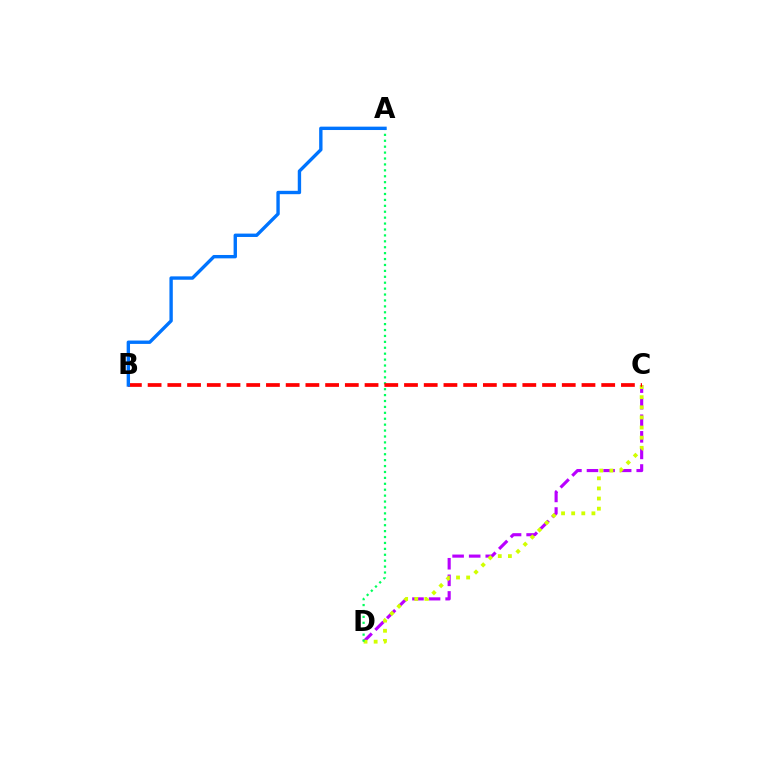{('C', 'D'): [{'color': '#b900ff', 'line_style': 'dashed', 'thickness': 2.25}, {'color': '#d1ff00', 'line_style': 'dotted', 'thickness': 2.75}], ('A', 'D'): [{'color': '#00ff5c', 'line_style': 'dotted', 'thickness': 1.61}], ('B', 'C'): [{'color': '#ff0000', 'line_style': 'dashed', 'thickness': 2.68}], ('A', 'B'): [{'color': '#0074ff', 'line_style': 'solid', 'thickness': 2.43}]}